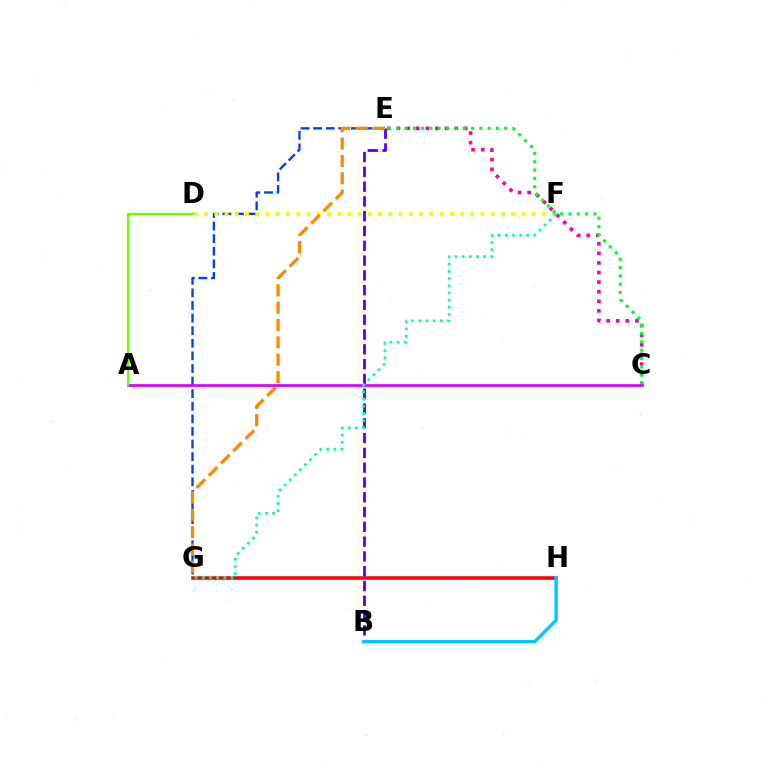{('E', 'G'): [{'color': '#003fff', 'line_style': 'dashed', 'thickness': 1.71}, {'color': '#ff8800', 'line_style': 'dashed', 'thickness': 2.35}], ('D', 'F'): [{'color': '#eeff00', 'line_style': 'dotted', 'thickness': 2.78}], ('G', 'H'): [{'color': '#ff0000', 'line_style': 'solid', 'thickness': 2.54}], ('B', 'E'): [{'color': '#4f00ff', 'line_style': 'dashed', 'thickness': 2.01}], ('C', 'E'): [{'color': '#ff00a0', 'line_style': 'dotted', 'thickness': 2.61}, {'color': '#00ff27', 'line_style': 'dotted', 'thickness': 2.26}], ('A', 'C'): [{'color': '#d600ff', 'line_style': 'solid', 'thickness': 1.94}], ('A', 'D'): [{'color': '#66ff00', 'line_style': 'solid', 'thickness': 1.63}], ('B', 'H'): [{'color': '#00c7ff', 'line_style': 'solid', 'thickness': 2.43}], ('F', 'G'): [{'color': '#00ffaf', 'line_style': 'dotted', 'thickness': 1.95}]}